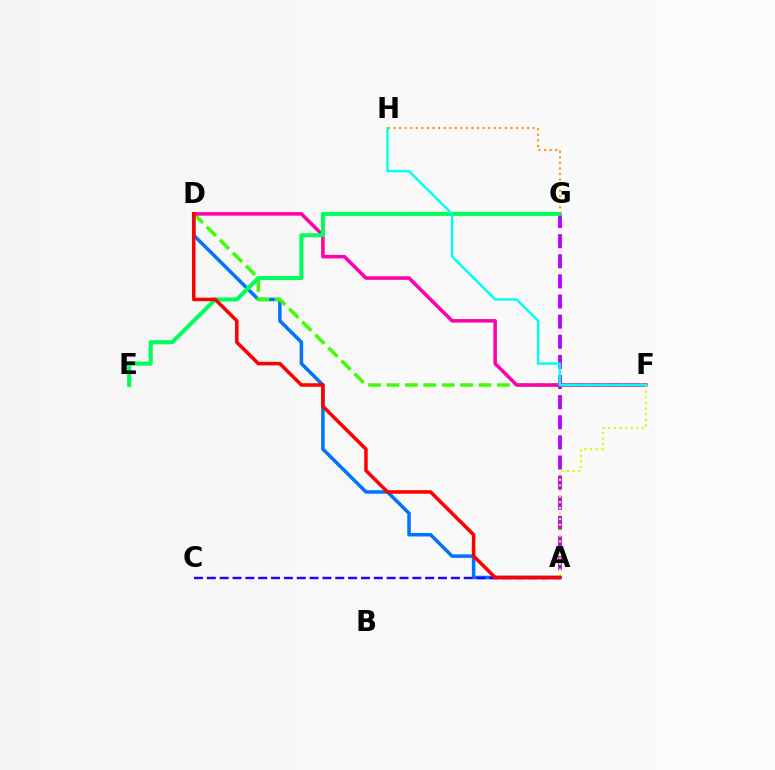{('A', 'G'): [{'color': '#b900ff', 'line_style': 'dashed', 'thickness': 2.73}], ('A', 'D'): [{'color': '#0074ff', 'line_style': 'solid', 'thickness': 2.53}, {'color': '#ff0000', 'line_style': 'solid', 'thickness': 2.54}], ('D', 'F'): [{'color': '#3dff00', 'line_style': 'dashed', 'thickness': 2.5}, {'color': '#ff00ac', 'line_style': 'solid', 'thickness': 2.55}], ('A', 'C'): [{'color': '#2500ff', 'line_style': 'dashed', 'thickness': 1.74}], ('E', 'G'): [{'color': '#00ff5c', 'line_style': 'solid', 'thickness': 2.93}], ('A', 'F'): [{'color': '#d1ff00', 'line_style': 'dotted', 'thickness': 1.53}], ('F', 'H'): [{'color': '#00fff6', 'line_style': 'solid', 'thickness': 1.77}], ('G', 'H'): [{'color': '#ff9400', 'line_style': 'dotted', 'thickness': 1.51}]}